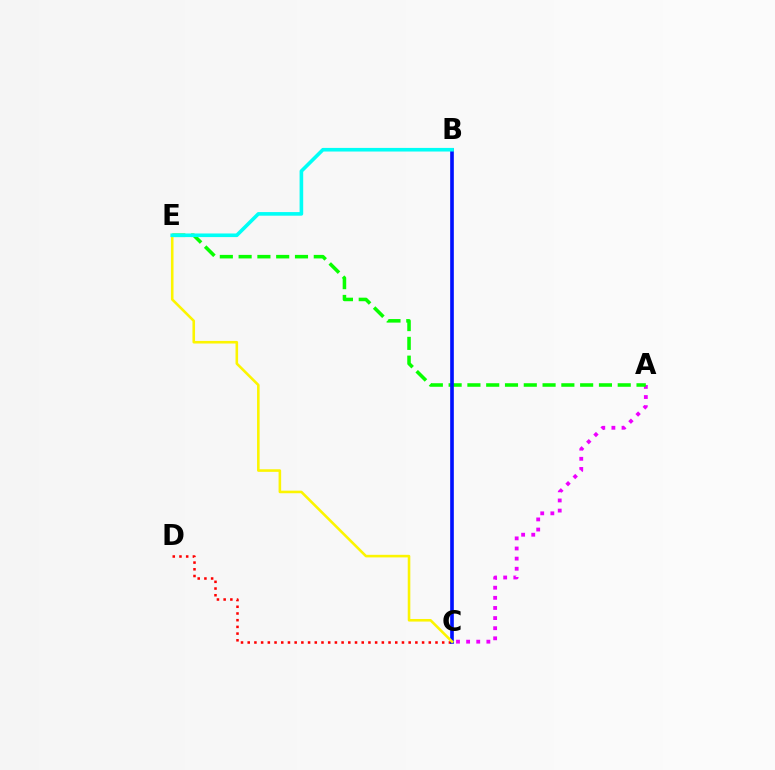{('C', 'D'): [{'color': '#ff0000', 'line_style': 'dotted', 'thickness': 1.82}], ('A', 'C'): [{'color': '#ee00ff', 'line_style': 'dotted', 'thickness': 2.75}], ('A', 'E'): [{'color': '#08ff00', 'line_style': 'dashed', 'thickness': 2.55}], ('B', 'C'): [{'color': '#0010ff', 'line_style': 'solid', 'thickness': 2.62}], ('C', 'E'): [{'color': '#fcf500', 'line_style': 'solid', 'thickness': 1.86}], ('B', 'E'): [{'color': '#00fff6', 'line_style': 'solid', 'thickness': 2.61}]}